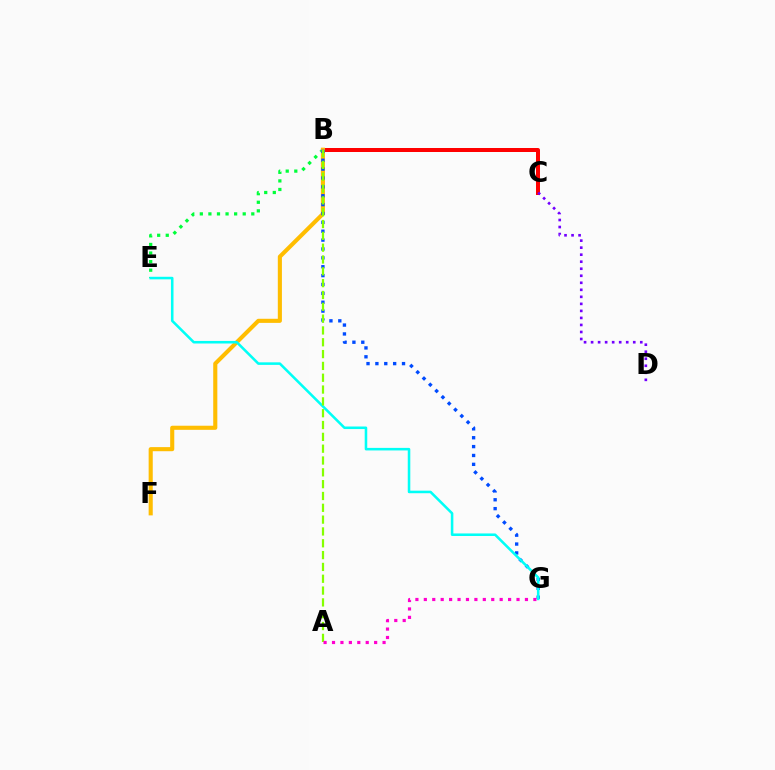{('B', 'E'): [{'color': '#00ff39', 'line_style': 'dotted', 'thickness': 2.33}], ('B', 'C'): [{'color': '#ff0000', 'line_style': 'solid', 'thickness': 2.88}], ('C', 'D'): [{'color': '#7200ff', 'line_style': 'dotted', 'thickness': 1.91}], ('B', 'F'): [{'color': '#ffbd00', 'line_style': 'solid', 'thickness': 2.95}], ('B', 'G'): [{'color': '#004bff', 'line_style': 'dotted', 'thickness': 2.41}], ('E', 'G'): [{'color': '#00fff6', 'line_style': 'solid', 'thickness': 1.84}], ('A', 'B'): [{'color': '#84ff00', 'line_style': 'dashed', 'thickness': 1.61}], ('A', 'G'): [{'color': '#ff00cf', 'line_style': 'dotted', 'thickness': 2.29}]}